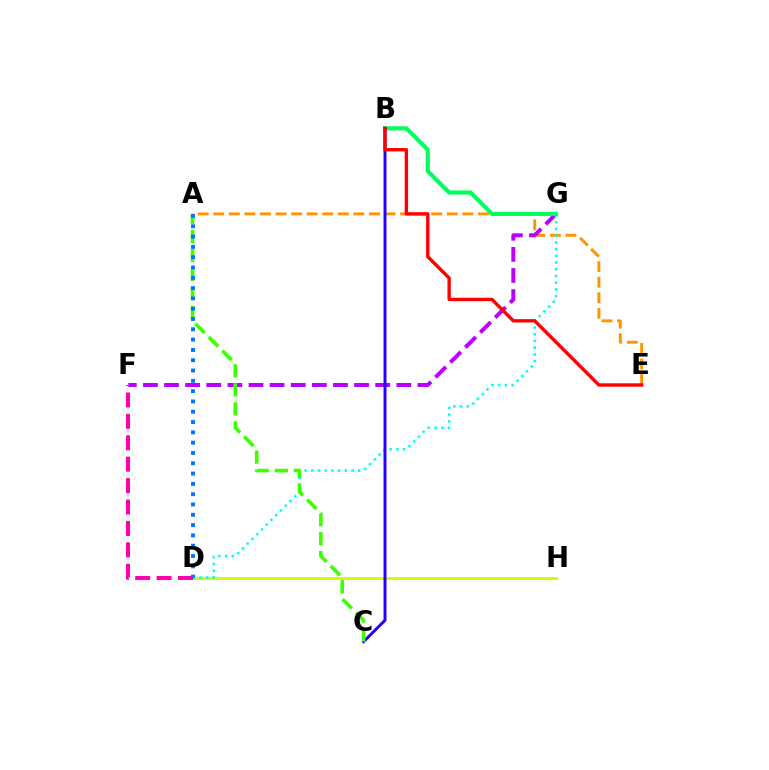{('A', 'E'): [{'color': '#ff9400', 'line_style': 'dashed', 'thickness': 2.12}], ('D', 'H'): [{'color': '#d1ff00', 'line_style': 'solid', 'thickness': 2.11}], ('F', 'G'): [{'color': '#b900ff', 'line_style': 'dashed', 'thickness': 2.87}], ('D', 'G'): [{'color': '#00fff6', 'line_style': 'dotted', 'thickness': 1.82}], ('B', 'G'): [{'color': '#00ff5c', 'line_style': 'solid', 'thickness': 2.97}], ('B', 'C'): [{'color': '#2500ff', 'line_style': 'solid', 'thickness': 2.14}], ('D', 'F'): [{'color': '#ff00ac', 'line_style': 'dashed', 'thickness': 2.91}], ('B', 'E'): [{'color': '#ff0000', 'line_style': 'solid', 'thickness': 2.43}], ('A', 'C'): [{'color': '#3dff00', 'line_style': 'dashed', 'thickness': 2.58}], ('A', 'D'): [{'color': '#0074ff', 'line_style': 'dotted', 'thickness': 2.8}]}